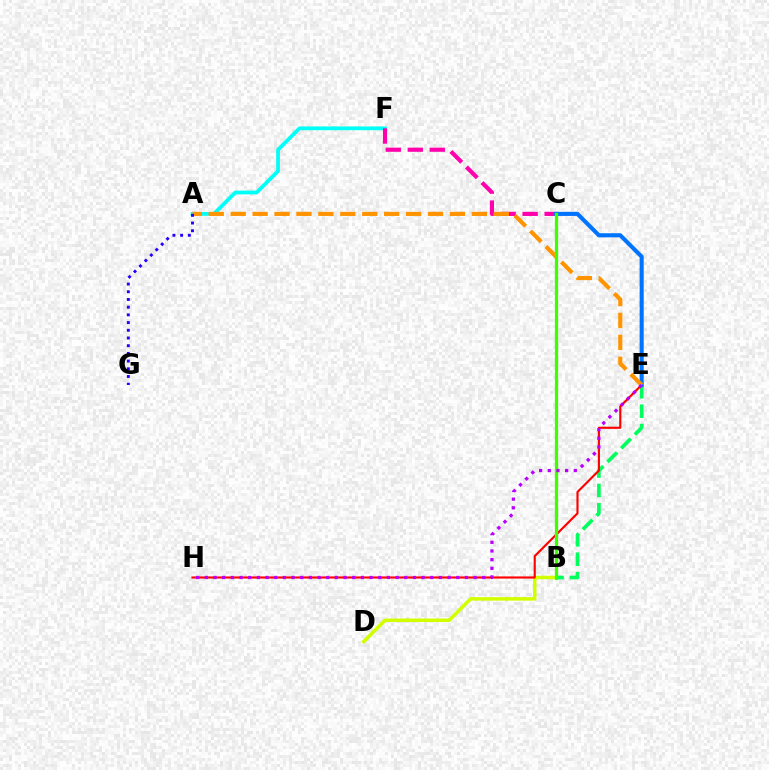{('A', 'F'): [{'color': '#00fff6', 'line_style': 'solid', 'thickness': 2.71}], ('C', 'F'): [{'color': '#ff00ac', 'line_style': 'dashed', 'thickness': 2.99}], ('B', 'D'): [{'color': '#d1ff00', 'line_style': 'solid', 'thickness': 2.54}], ('B', 'E'): [{'color': '#00ff5c', 'line_style': 'dashed', 'thickness': 2.64}], ('E', 'H'): [{'color': '#ff0000', 'line_style': 'solid', 'thickness': 1.54}, {'color': '#b900ff', 'line_style': 'dotted', 'thickness': 2.36}], ('C', 'E'): [{'color': '#0074ff', 'line_style': 'solid', 'thickness': 2.94}], ('A', 'E'): [{'color': '#ff9400', 'line_style': 'dashed', 'thickness': 2.98}], ('A', 'G'): [{'color': '#2500ff', 'line_style': 'dotted', 'thickness': 2.09}], ('B', 'C'): [{'color': '#3dff00', 'line_style': 'solid', 'thickness': 2.33}]}